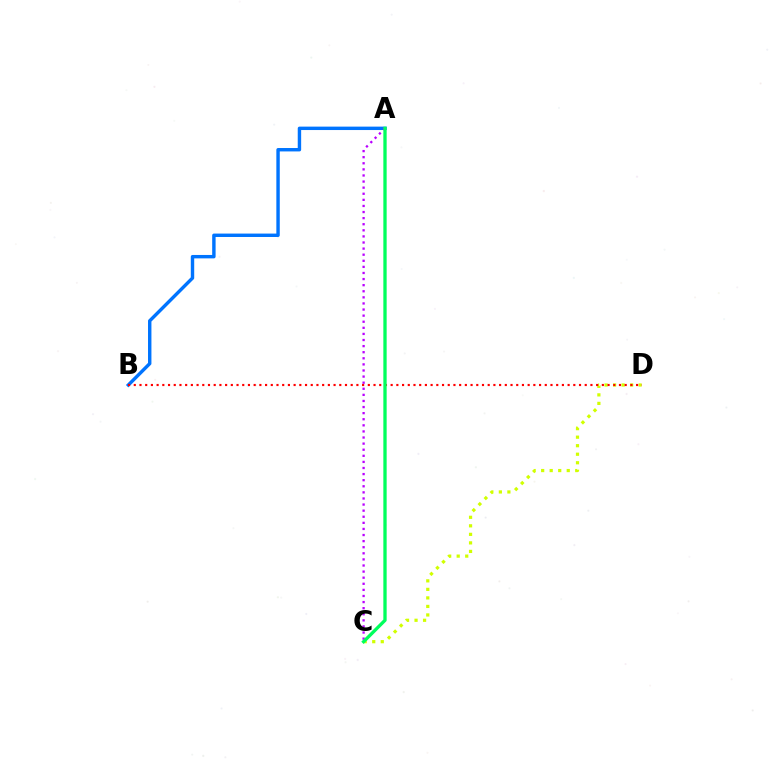{('A', 'B'): [{'color': '#0074ff', 'line_style': 'solid', 'thickness': 2.46}], ('C', 'D'): [{'color': '#d1ff00', 'line_style': 'dotted', 'thickness': 2.32}], ('A', 'C'): [{'color': '#b900ff', 'line_style': 'dotted', 'thickness': 1.66}, {'color': '#00ff5c', 'line_style': 'solid', 'thickness': 2.38}], ('B', 'D'): [{'color': '#ff0000', 'line_style': 'dotted', 'thickness': 1.55}]}